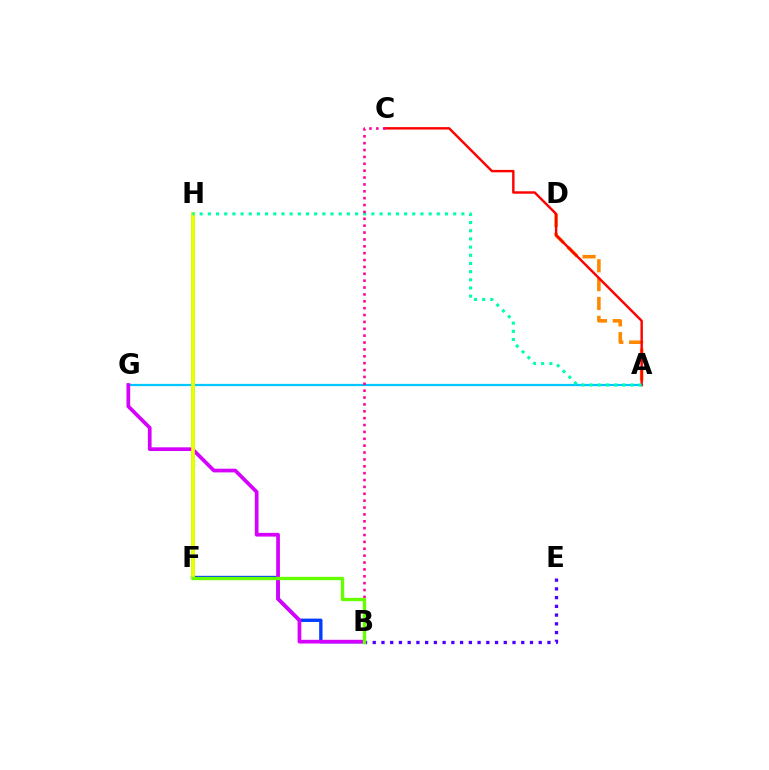{('A', 'G'): [{'color': '#00c7ff', 'line_style': 'solid', 'thickness': 1.61}], ('B', 'F'): [{'color': '#003fff', 'line_style': 'solid', 'thickness': 2.42}, {'color': '#66ff00', 'line_style': 'solid', 'thickness': 2.4}], ('F', 'H'): [{'color': '#00ff27', 'line_style': 'solid', 'thickness': 2.57}, {'color': '#eeff00', 'line_style': 'solid', 'thickness': 2.63}], ('B', 'G'): [{'color': '#d600ff', 'line_style': 'solid', 'thickness': 2.66}], ('A', 'D'): [{'color': '#ff8800', 'line_style': 'dashed', 'thickness': 2.56}], ('A', 'C'): [{'color': '#ff0000', 'line_style': 'solid', 'thickness': 1.74}], ('B', 'E'): [{'color': '#4f00ff', 'line_style': 'dotted', 'thickness': 2.37}], ('A', 'H'): [{'color': '#00ffaf', 'line_style': 'dotted', 'thickness': 2.22}], ('B', 'C'): [{'color': '#ff00a0', 'line_style': 'dotted', 'thickness': 1.87}]}